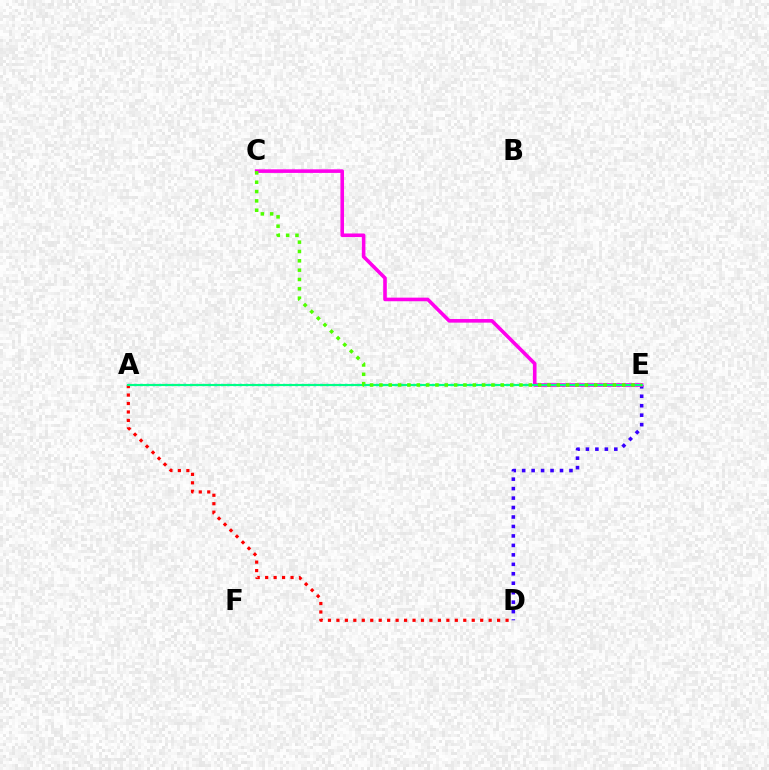{('A', 'E'): [{'color': '#009eff', 'line_style': 'dotted', 'thickness': 1.68}, {'color': '#ffd500', 'line_style': 'dotted', 'thickness': 1.51}, {'color': '#00ff86', 'line_style': 'solid', 'thickness': 1.52}], ('A', 'D'): [{'color': '#ff0000', 'line_style': 'dotted', 'thickness': 2.3}], ('D', 'E'): [{'color': '#3700ff', 'line_style': 'dotted', 'thickness': 2.57}], ('C', 'E'): [{'color': '#ff00ed', 'line_style': 'solid', 'thickness': 2.59}, {'color': '#4fff00', 'line_style': 'dotted', 'thickness': 2.54}]}